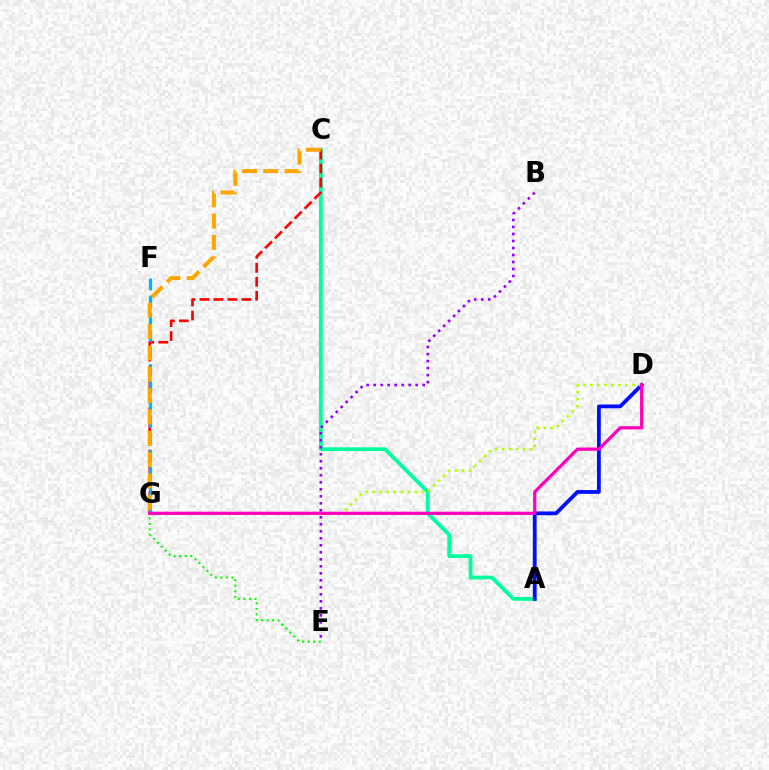{('A', 'C'): [{'color': '#00ff9d', 'line_style': 'solid', 'thickness': 2.72}], ('C', 'G'): [{'color': '#ff0000', 'line_style': 'dashed', 'thickness': 1.9}, {'color': '#ffa500', 'line_style': 'dashed', 'thickness': 2.9}], ('B', 'E'): [{'color': '#9b00ff', 'line_style': 'dotted', 'thickness': 1.9}], ('A', 'D'): [{'color': '#0010ff', 'line_style': 'solid', 'thickness': 2.73}], ('E', 'G'): [{'color': '#08ff00', 'line_style': 'dotted', 'thickness': 1.51}], ('F', 'G'): [{'color': '#00b5ff', 'line_style': 'dashed', 'thickness': 2.33}], ('D', 'G'): [{'color': '#b3ff00', 'line_style': 'dotted', 'thickness': 1.9}, {'color': '#ff00bd', 'line_style': 'solid', 'thickness': 2.34}]}